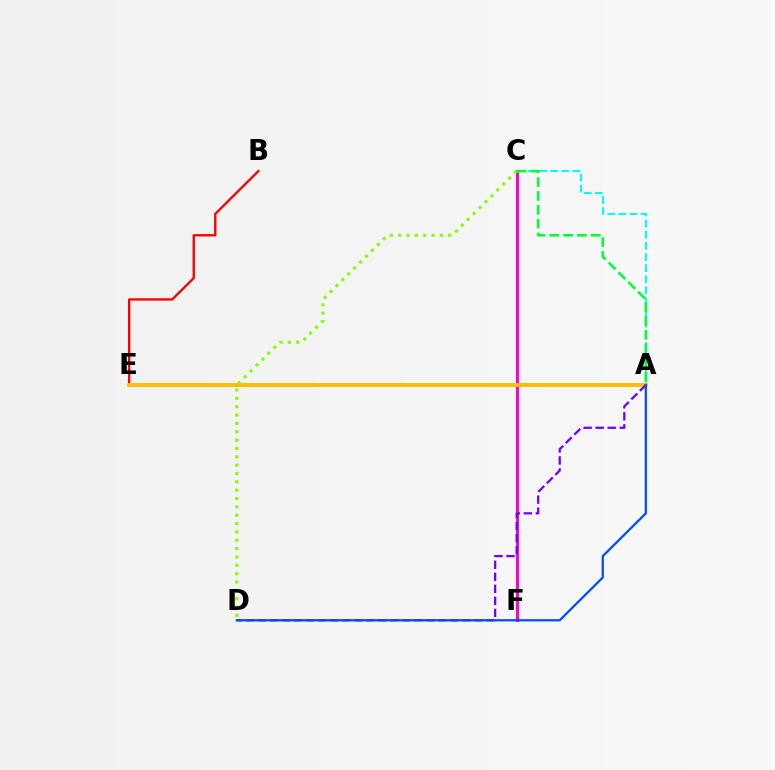{('B', 'E'): [{'color': '#ff0000', 'line_style': 'solid', 'thickness': 1.7}], ('C', 'F'): [{'color': '#ff00cf', 'line_style': 'solid', 'thickness': 2.14}], ('A', 'E'): [{'color': '#ffbd00', 'line_style': 'solid', 'thickness': 2.8}], ('A', 'D'): [{'color': '#7200ff', 'line_style': 'dashed', 'thickness': 1.63}, {'color': '#004bff', 'line_style': 'solid', 'thickness': 1.61}], ('C', 'D'): [{'color': '#84ff00', 'line_style': 'dotted', 'thickness': 2.27}], ('A', 'C'): [{'color': '#00fff6', 'line_style': 'dashed', 'thickness': 1.51}, {'color': '#00ff39', 'line_style': 'dashed', 'thickness': 1.88}]}